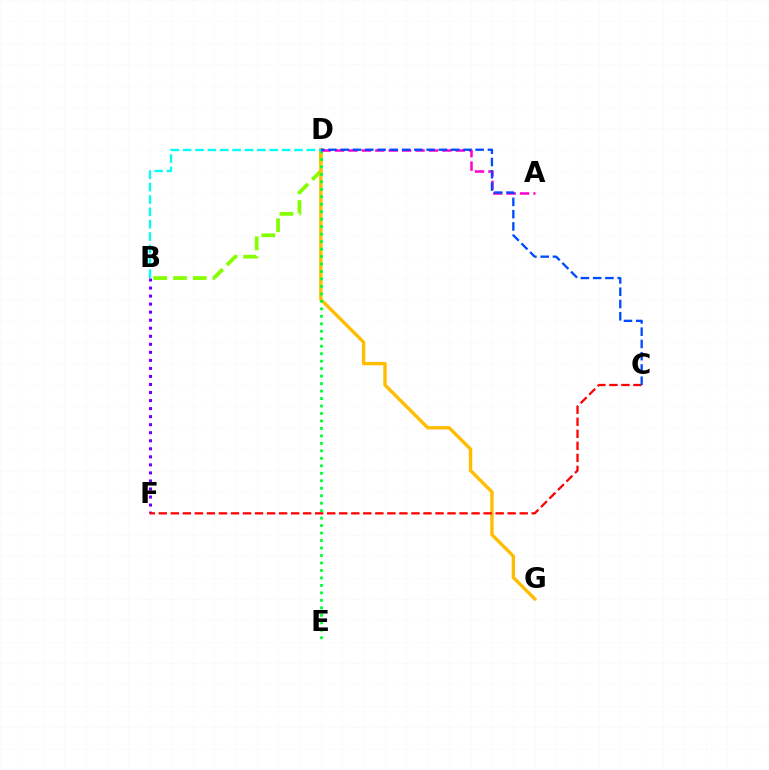{('B', 'F'): [{'color': '#7200ff', 'line_style': 'dotted', 'thickness': 2.18}], ('B', 'D'): [{'color': '#84ff00', 'line_style': 'dashed', 'thickness': 2.69}, {'color': '#00fff6', 'line_style': 'dashed', 'thickness': 1.68}], ('D', 'G'): [{'color': '#ffbd00', 'line_style': 'solid', 'thickness': 2.42}], ('D', 'E'): [{'color': '#00ff39', 'line_style': 'dotted', 'thickness': 2.03}], ('A', 'D'): [{'color': '#ff00cf', 'line_style': 'dashed', 'thickness': 1.82}], ('C', 'F'): [{'color': '#ff0000', 'line_style': 'dashed', 'thickness': 1.63}], ('C', 'D'): [{'color': '#004bff', 'line_style': 'dashed', 'thickness': 1.67}]}